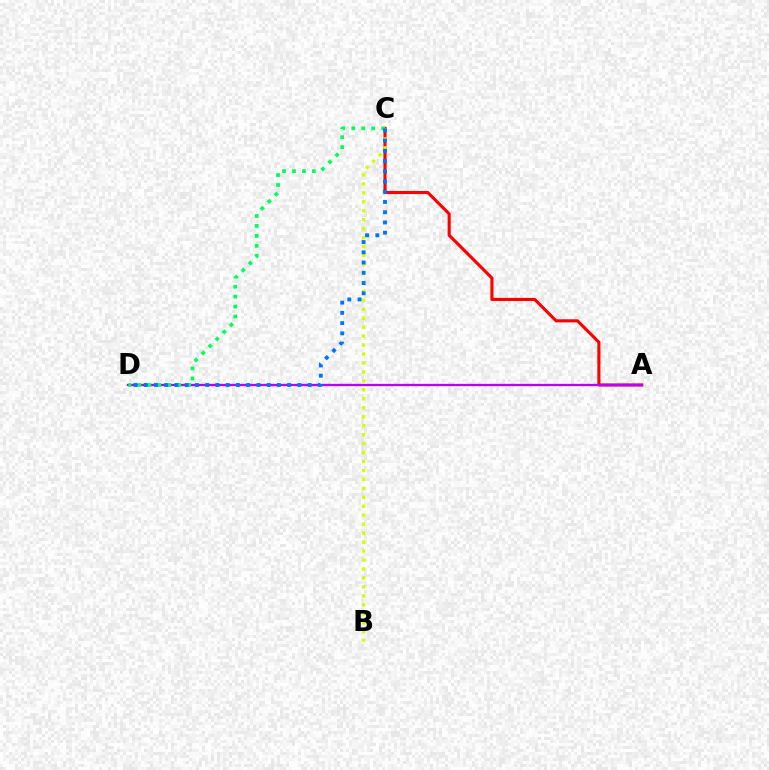{('A', 'C'): [{'color': '#ff0000', 'line_style': 'solid', 'thickness': 2.24}], ('A', 'D'): [{'color': '#b900ff', 'line_style': 'solid', 'thickness': 1.65}], ('C', 'D'): [{'color': '#00ff5c', 'line_style': 'dotted', 'thickness': 2.7}, {'color': '#0074ff', 'line_style': 'dotted', 'thickness': 2.78}], ('B', 'C'): [{'color': '#d1ff00', 'line_style': 'dotted', 'thickness': 2.43}]}